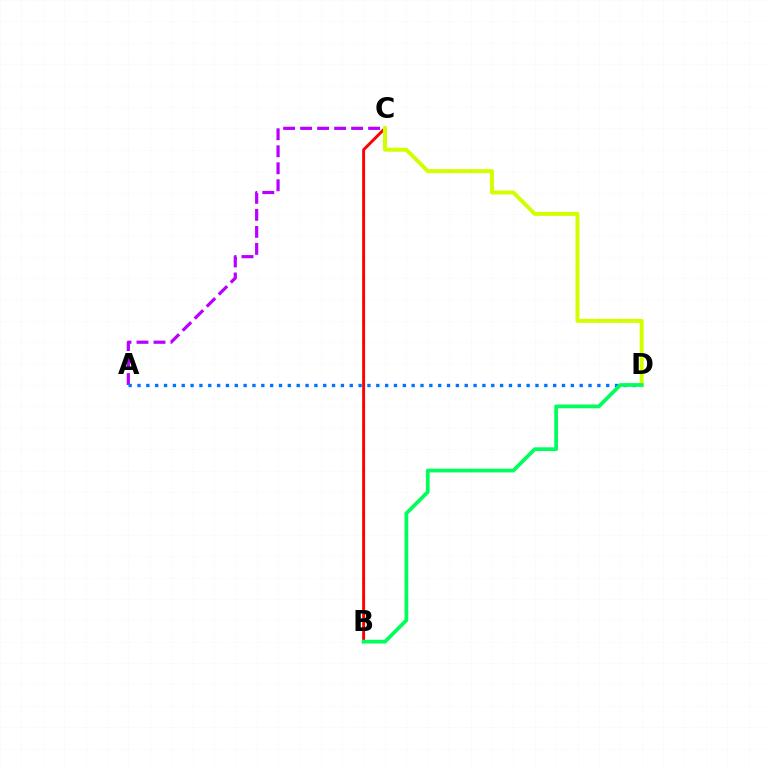{('A', 'C'): [{'color': '#b900ff', 'line_style': 'dashed', 'thickness': 2.31}], ('A', 'D'): [{'color': '#0074ff', 'line_style': 'dotted', 'thickness': 2.4}], ('B', 'C'): [{'color': '#ff0000', 'line_style': 'solid', 'thickness': 2.1}], ('C', 'D'): [{'color': '#d1ff00', 'line_style': 'solid', 'thickness': 2.88}], ('B', 'D'): [{'color': '#00ff5c', 'line_style': 'solid', 'thickness': 2.7}]}